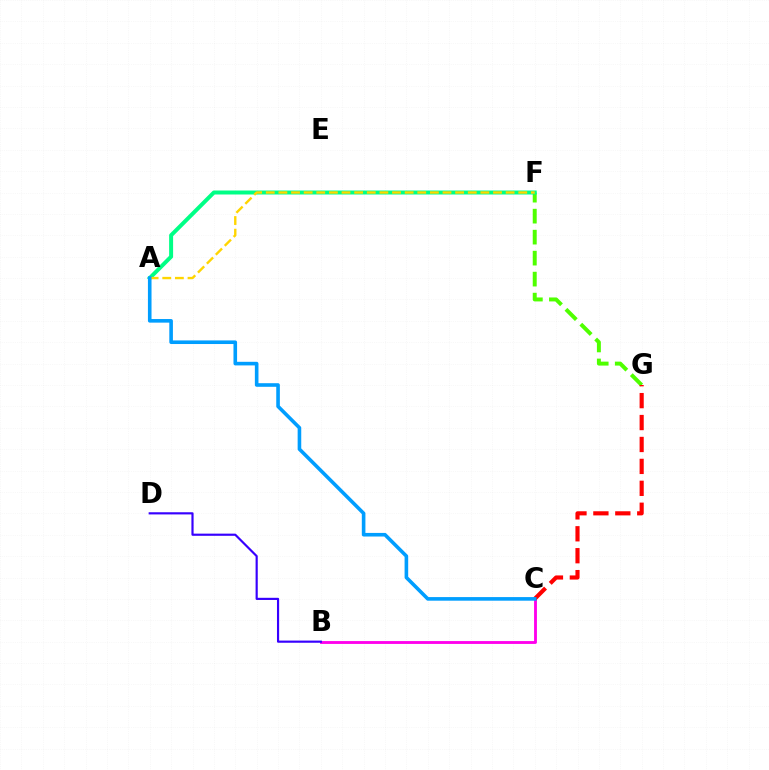{('F', 'G'): [{'color': '#4fff00', 'line_style': 'dashed', 'thickness': 2.85}], ('A', 'F'): [{'color': '#00ff86', 'line_style': 'solid', 'thickness': 2.87}, {'color': '#ffd500', 'line_style': 'dashed', 'thickness': 1.71}], ('B', 'C'): [{'color': '#ff00ed', 'line_style': 'solid', 'thickness': 2.05}], ('B', 'D'): [{'color': '#3700ff', 'line_style': 'solid', 'thickness': 1.56}], ('C', 'G'): [{'color': '#ff0000', 'line_style': 'dashed', 'thickness': 2.98}], ('A', 'C'): [{'color': '#009eff', 'line_style': 'solid', 'thickness': 2.59}]}